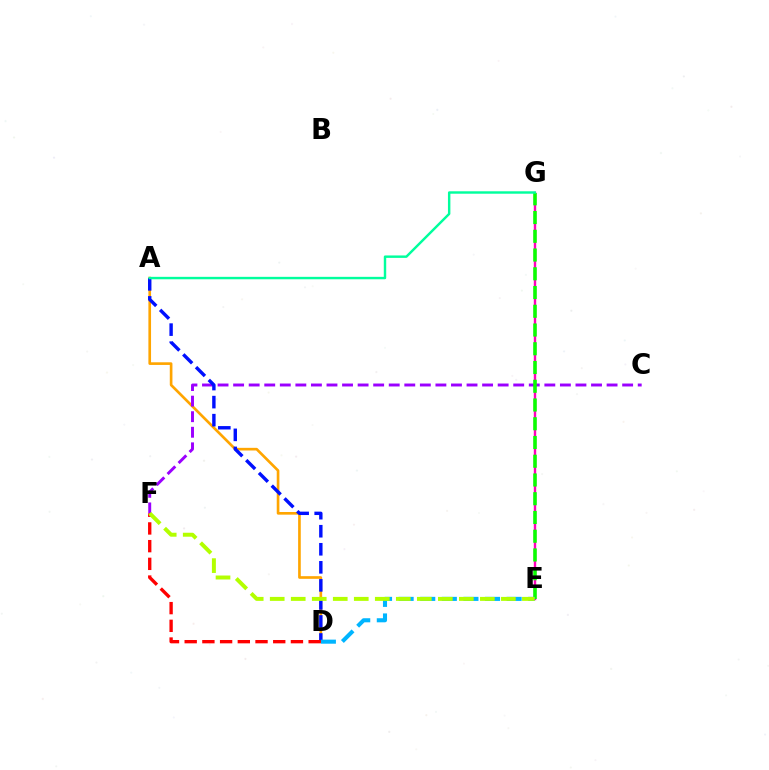{('A', 'D'): [{'color': '#ffa500', 'line_style': 'solid', 'thickness': 1.91}, {'color': '#0010ff', 'line_style': 'dashed', 'thickness': 2.45}], ('C', 'F'): [{'color': '#9b00ff', 'line_style': 'dashed', 'thickness': 2.11}], ('E', 'G'): [{'color': '#ff00bd', 'line_style': 'solid', 'thickness': 1.73}, {'color': '#08ff00', 'line_style': 'dashed', 'thickness': 2.55}], ('D', 'E'): [{'color': '#00b5ff', 'line_style': 'dashed', 'thickness': 2.93}], ('A', 'G'): [{'color': '#00ff9d', 'line_style': 'solid', 'thickness': 1.75}], ('D', 'F'): [{'color': '#ff0000', 'line_style': 'dashed', 'thickness': 2.41}], ('E', 'F'): [{'color': '#b3ff00', 'line_style': 'dashed', 'thickness': 2.85}]}